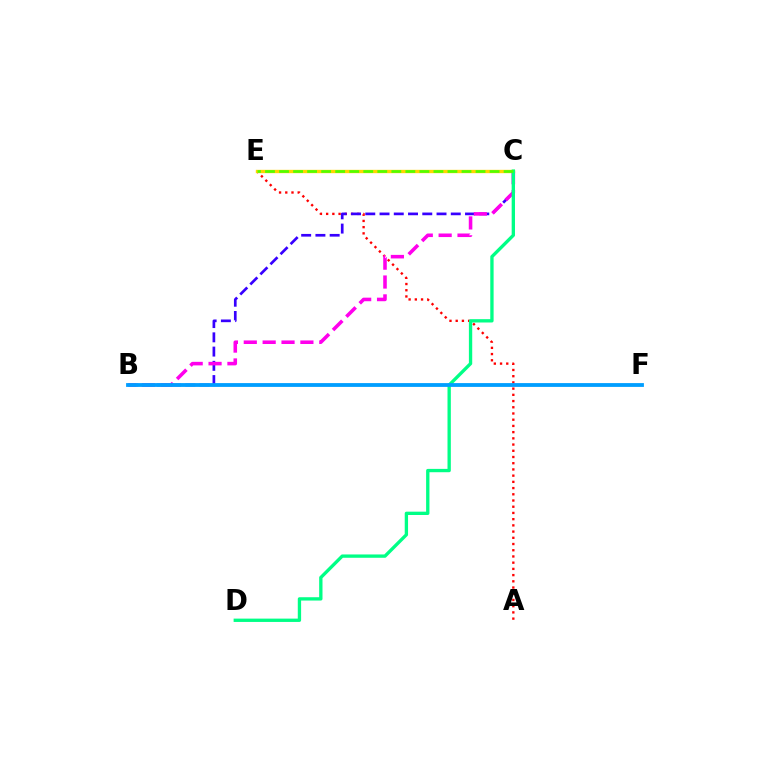{('A', 'E'): [{'color': '#ff0000', 'line_style': 'dotted', 'thickness': 1.69}], ('B', 'C'): [{'color': '#3700ff', 'line_style': 'dashed', 'thickness': 1.94}, {'color': '#ff00ed', 'line_style': 'dashed', 'thickness': 2.56}], ('C', 'E'): [{'color': '#ffd500', 'line_style': 'solid', 'thickness': 2.41}, {'color': '#4fff00', 'line_style': 'dashed', 'thickness': 1.91}], ('C', 'D'): [{'color': '#00ff86', 'line_style': 'solid', 'thickness': 2.4}], ('B', 'F'): [{'color': '#009eff', 'line_style': 'solid', 'thickness': 2.74}]}